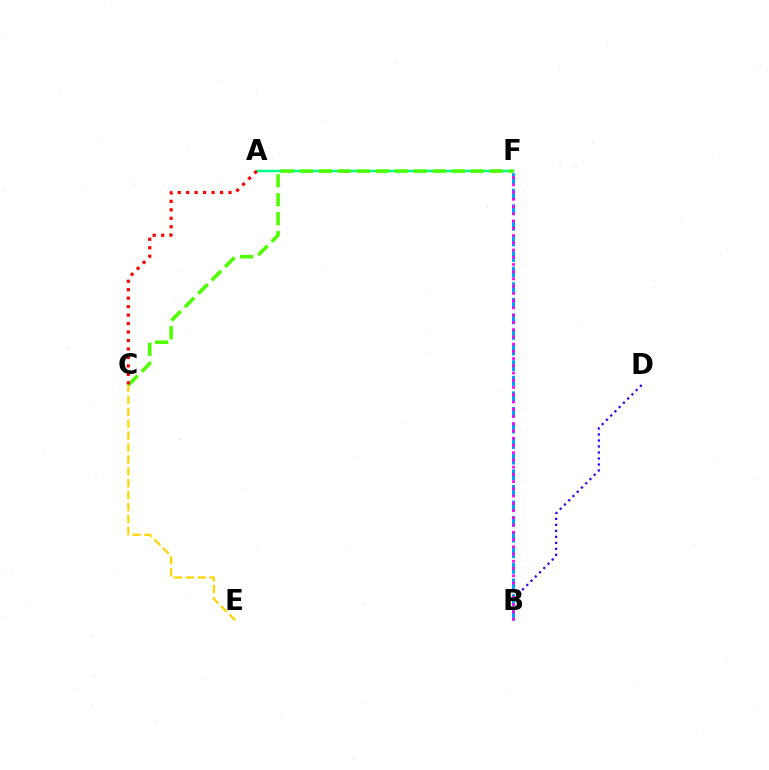{('A', 'F'): [{'color': '#00ff86', 'line_style': 'solid', 'thickness': 1.76}], ('B', 'D'): [{'color': '#3700ff', 'line_style': 'dotted', 'thickness': 1.63}], ('C', 'E'): [{'color': '#ffd500', 'line_style': 'dashed', 'thickness': 1.62}], ('B', 'F'): [{'color': '#009eff', 'line_style': 'dashed', 'thickness': 2.12}, {'color': '#ff00ed', 'line_style': 'dotted', 'thickness': 1.97}], ('C', 'F'): [{'color': '#4fff00', 'line_style': 'dashed', 'thickness': 2.58}], ('A', 'C'): [{'color': '#ff0000', 'line_style': 'dotted', 'thickness': 2.3}]}